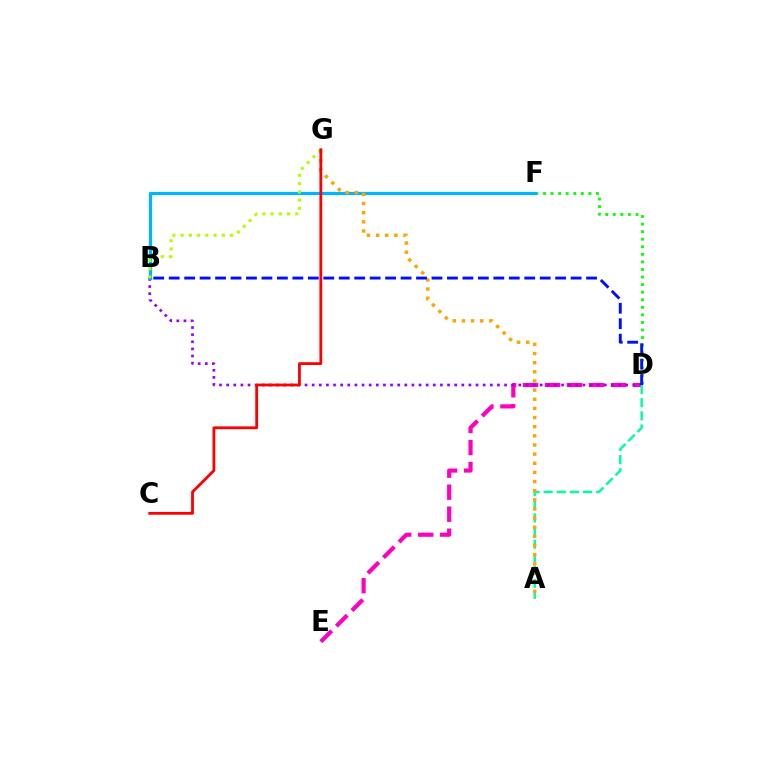{('D', 'F'): [{'color': '#08ff00', 'line_style': 'dotted', 'thickness': 2.06}], ('D', 'E'): [{'color': '#ff00bd', 'line_style': 'dashed', 'thickness': 2.99}], ('B', 'D'): [{'color': '#9b00ff', 'line_style': 'dotted', 'thickness': 1.94}, {'color': '#0010ff', 'line_style': 'dashed', 'thickness': 2.1}], ('A', 'D'): [{'color': '#00ff9d', 'line_style': 'dashed', 'thickness': 1.78}], ('B', 'F'): [{'color': '#00b5ff', 'line_style': 'solid', 'thickness': 2.34}], ('B', 'G'): [{'color': '#b3ff00', 'line_style': 'dotted', 'thickness': 2.24}], ('A', 'G'): [{'color': '#ffa500', 'line_style': 'dotted', 'thickness': 2.48}], ('C', 'G'): [{'color': '#ff0000', 'line_style': 'solid', 'thickness': 2.01}]}